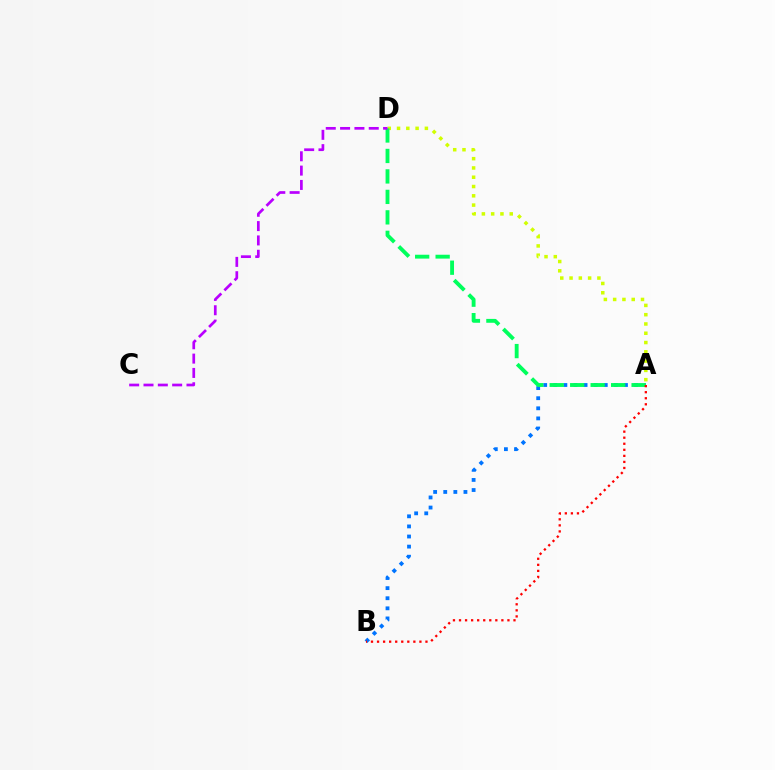{('A', 'D'): [{'color': '#d1ff00', 'line_style': 'dotted', 'thickness': 2.52}, {'color': '#00ff5c', 'line_style': 'dashed', 'thickness': 2.78}], ('A', 'B'): [{'color': '#0074ff', 'line_style': 'dotted', 'thickness': 2.74}, {'color': '#ff0000', 'line_style': 'dotted', 'thickness': 1.64}], ('C', 'D'): [{'color': '#b900ff', 'line_style': 'dashed', 'thickness': 1.95}]}